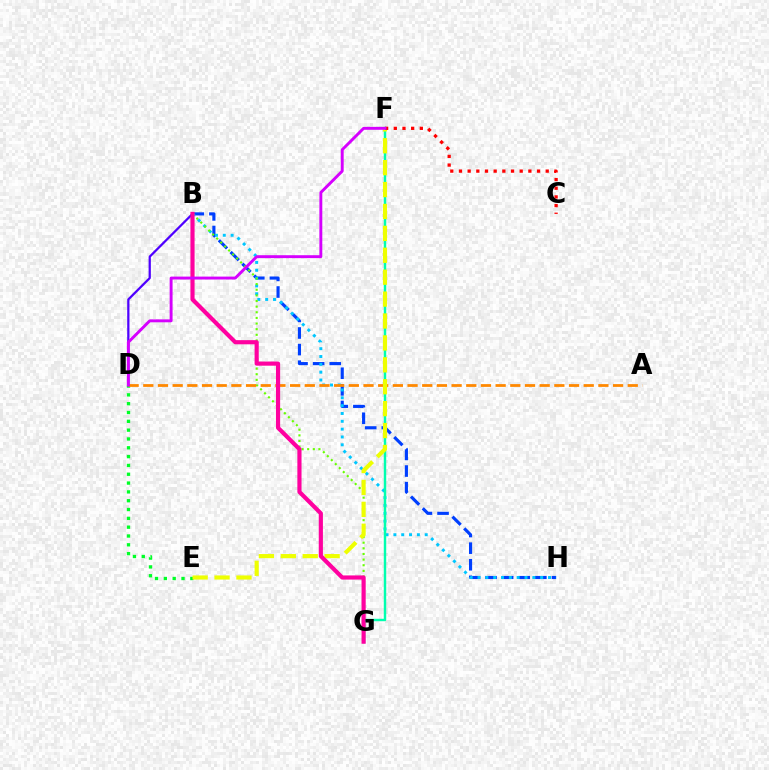{('B', 'H'): [{'color': '#003fff', 'line_style': 'dashed', 'thickness': 2.26}, {'color': '#00c7ff', 'line_style': 'dotted', 'thickness': 2.13}], ('D', 'E'): [{'color': '#00ff27', 'line_style': 'dotted', 'thickness': 2.4}], ('B', 'G'): [{'color': '#66ff00', 'line_style': 'dotted', 'thickness': 1.53}, {'color': '#ff00a0', 'line_style': 'solid', 'thickness': 2.99}], ('F', 'G'): [{'color': '#00ffaf', 'line_style': 'solid', 'thickness': 1.75}], ('A', 'D'): [{'color': '#ff8800', 'line_style': 'dashed', 'thickness': 1.99}], ('E', 'F'): [{'color': '#eeff00', 'line_style': 'dashed', 'thickness': 2.98}], ('C', 'F'): [{'color': '#ff0000', 'line_style': 'dotted', 'thickness': 2.36}], ('B', 'D'): [{'color': '#4f00ff', 'line_style': 'solid', 'thickness': 1.62}], ('D', 'F'): [{'color': '#d600ff', 'line_style': 'solid', 'thickness': 2.1}]}